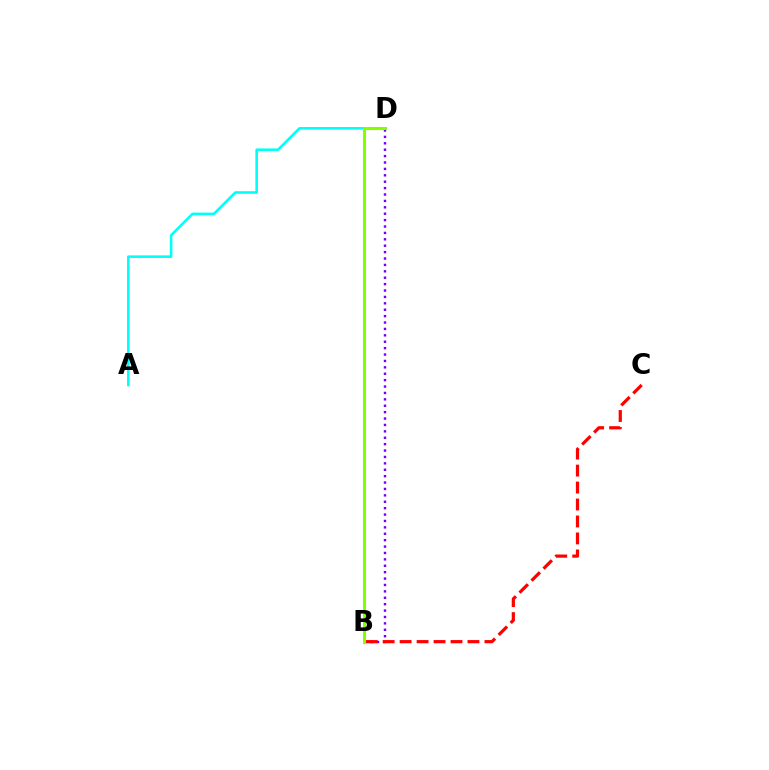{('B', 'D'): [{'color': '#7200ff', 'line_style': 'dotted', 'thickness': 1.74}, {'color': '#84ff00', 'line_style': 'solid', 'thickness': 2.22}], ('A', 'D'): [{'color': '#00fff6', 'line_style': 'solid', 'thickness': 1.86}], ('B', 'C'): [{'color': '#ff0000', 'line_style': 'dashed', 'thickness': 2.3}]}